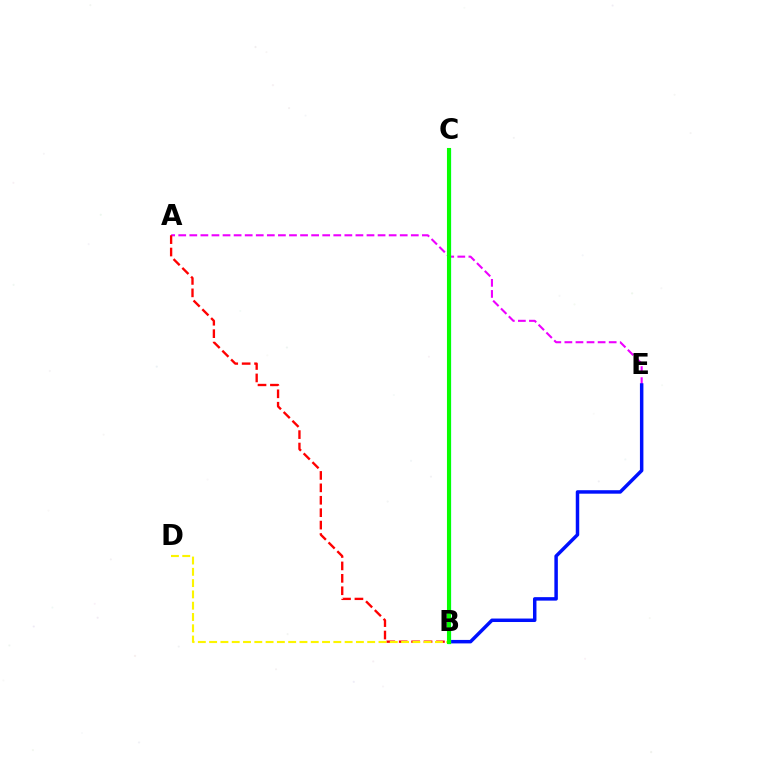{('A', 'E'): [{'color': '#ee00ff', 'line_style': 'dashed', 'thickness': 1.5}], ('A', 'B'): [{'color': '#ff0000', 'line_style': 'dashed', 'thickness': 1.69}], ('B', 'D'): [{'color': '#fcf500', 'line_style': 'dashed', 'thickness': 1.53}], ('B', 'E'): [{'color': '#0010ff', 'line_style': 'solid', 'thickness': 2.5}], ('B', 'C'): [{'color': '#00fff6', 'line_style': 'solid', 'thickness': 2.36}, {'color': '#08ff00', 'line_style': 'solid', 'thickness': 2.94}]}